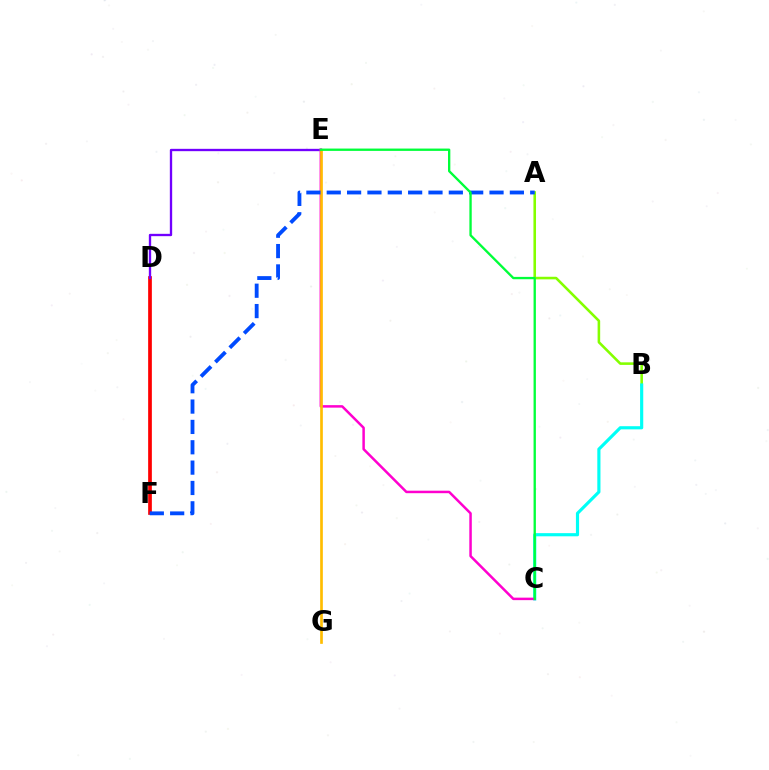{('D', 'F'): [{'color': '#ff0000', 'line_style': 'solid', 'thickness': 2.66}], ('A', 'B'): [{'color': '#84ff00', 'line_style': 'solid', 'thickness': 1.86}], ('D', 'E'): [{'color': '#7200ff', 'line_style': 'solid', 'thickness': 1.68}], ('B', 'C'): [{'color': '#00fff6', 'line_style': 'solid', 'thickness': 2.27}], ('C', 'E'): [{'color': '#ff00cf', 'line_style': 'solid', 'thickness': 1.8}, {'color': '#00ff39', 'line_style': 'solid', 'thickness': 1.68}], ('E', 'G'): [{'color': '#ffbd00', 'line_style': 'solid', 'thickness': 1.93}], ('A', 'F'): [{'color': '#004bff', 'line_style': 'dashed', 'thickness': 2.76}]}